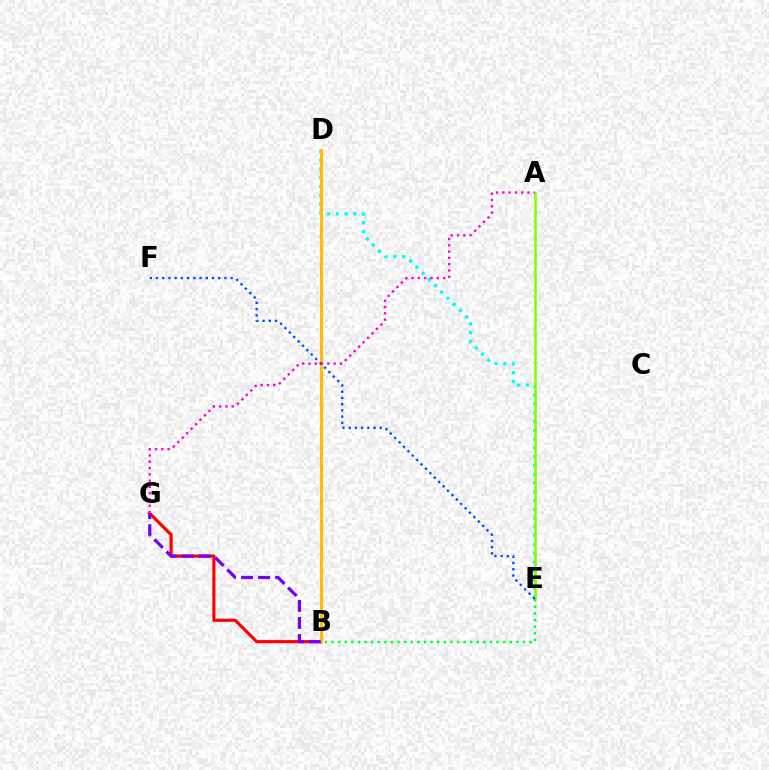{('D', 'E'): [{'color': '#00fff6', 'line_style': 'dotted', 'thickness': 2.39}], ('A', 'E'): [{'color': '#84ff00', 'line_style': 'solid', 'thickness': 1.85}], ('B', 'G'): [{'color': '#ff0000', 'line_style': 'solid', 'thickness': 2.28}, {'color': '#7200ff', 'line_style': 'dashed', 'thickness': 2.32}], ('B', 'D'): [{'color': '#ffbd00', 'line_style': 'solid', 'thickness': 2.2}], ('E', 'F'): [{'color': '#004bff', 'line_style': 'dotted', 'thickness': 1.69}], ('A', 'G'): [{'color': '#ff00cf', 'line_style': 'dotted', 'thickness': 1.71}], ('B', 'E'): [{'color': '#00ff39', 'line_style': 'dotted', 'thickness': 1.79}]}